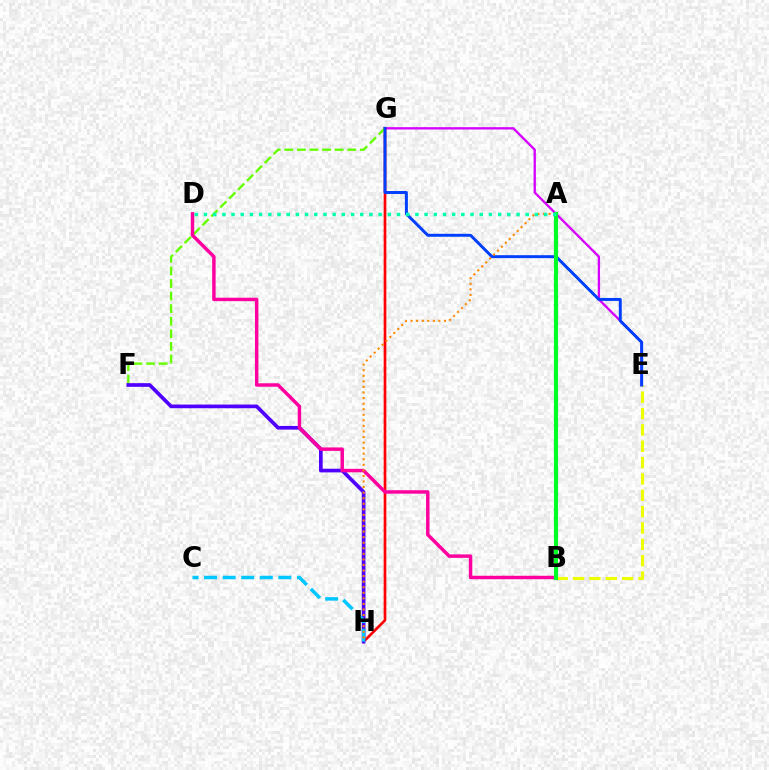{('E', 'G'): [{'color': '#d600ff', 'line_style': 'solid', 'thickness': 1.68}, {'color': '#003fff', 'line_style': 'solid', 'thickness': 2.13}], ('B', 'E'): [{'color': '#eeff00', 'line_style': 'dashed', 'thickness': 2.22}], ('G', 'H'): [{'color': '#ff0000', 'line_style': 'solid', 'thickness': 1.92}], ('F', 'G'): [{'color': '#66ff00', 'line_style': 'dashed', 'thickness': 1.71}], ('F', 'H'): [{'color': '#4f00ff', 'line_style': 'solid', 'thickness': 2.65}], ('B', 'D'): [{'color': '#ff00a0', 'line_style': 'solid', 'thickness': 2.49}], ('C', 'H'): [{'color': '#00c7ff', 'line_style': 'dashed', 'thickness': 2.52}], ('A', 'H'): [{'color': '#ff8800', 'line_style': 'dotted', 'thickness': 1.51}], ('A', 'B'): [{'color': '#00ff27', 'line_style': 'solid', 'thickness': 2.98}], ('A', 'D'): [{'color': '#00ffaf', 'line_style': 'dotted', 'thickness': 2.5}]}